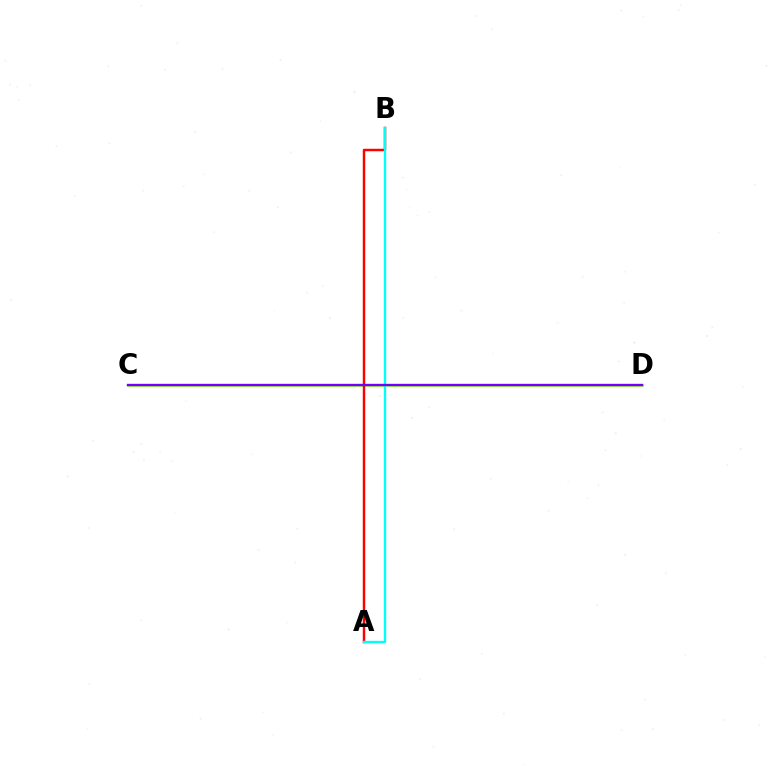{('C', 'D'): [{'color': '#84ff00', 'line_style': 'solid', 'thickness': 1.81}, {'color': '#7200ff', 'line_style': 'solid', 'thickness': 1.7}], ('A', 'B'): [{'color': '#ff0000', 'line_style': 'solid', 'thickness': 1.77}, {'color': '#00fff6', 'line_style': 'solid', 'thickness': 1.69}]}